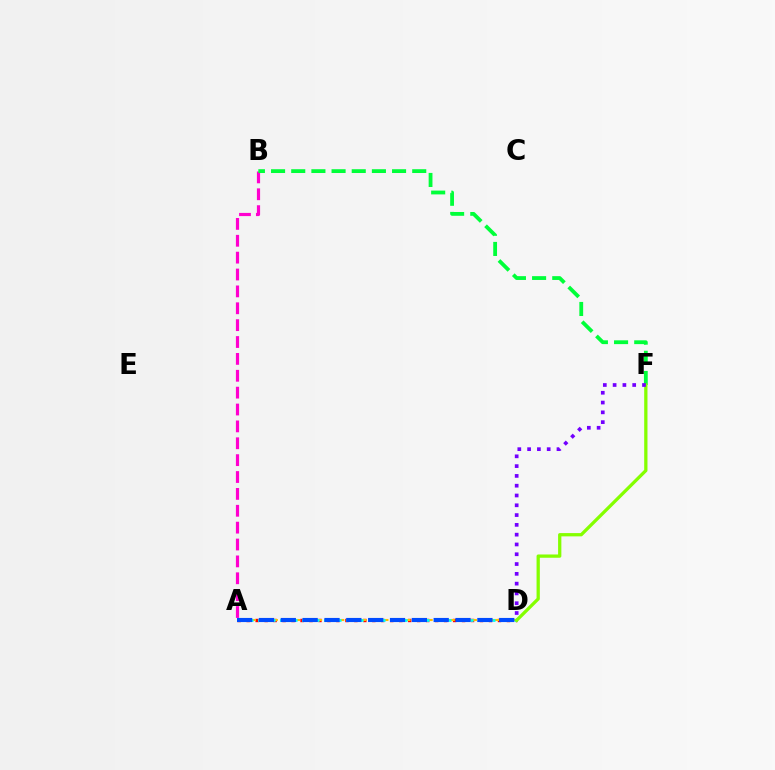{('A', 'B'): [{'color': '#ff00cf', 'line_style': 'dashed', 'thickness': 2.29}], ('A', 'D'): [{'color': '#ff0000', 'line_style': 'dotted', 'thickness': 2.44}, {'color': '#ffbd00', 'line_style': 'dashed', 'thickness': 1.5}, {'color': '#00fff6', 'line_style': 'dotted', 'thickness': 1.99}, {'color': '#004bff', 'line_style': 'dashed', 'thickness': 2.97}], ('B', 'F'): [{'color': '#00ff39', 'line_style': 'dashed', 'thickness': 2.74}], ('D', 'F'): [{'color': '#84ff00', 'line_style': 'solid', 'thickness': 2.36}, {'color': '#7200ff', 'line_style': 'dotted', 'thickness': 2.66}]}